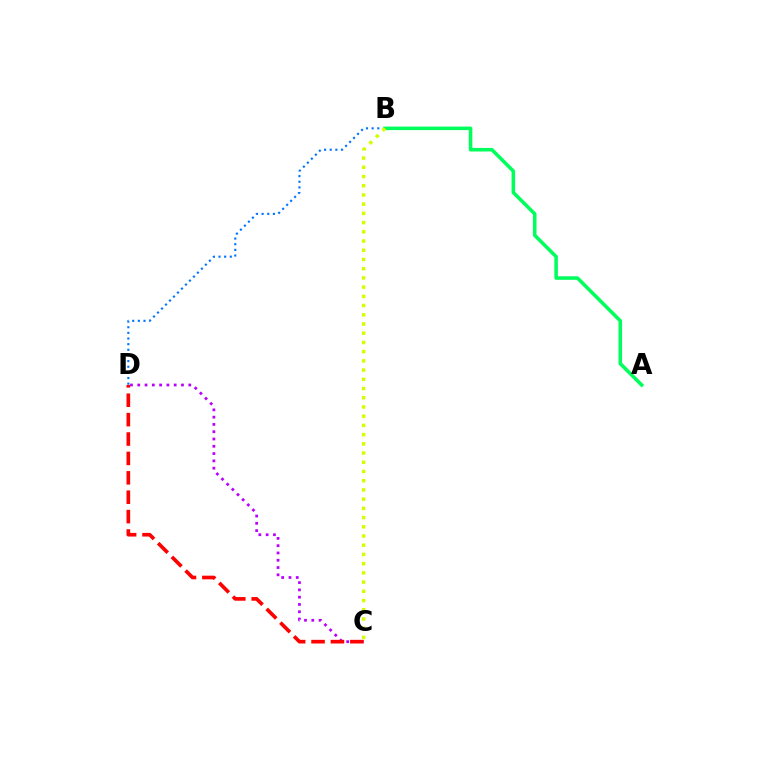{('C', 'D'): [{'color': '#b900ff', 'line_style': 'dotted', 'thickness': 1.98}, {'color': '#ff0000', 'line_style': 'dashed', 'thickness': 2.63}], ('B', 'D'): [{'color': '#0074ff', 'line_style': 'dotted', 'thickness': 1.53}], ('A', 'B'): [{'color': '#00ff5c', 'line_style': 'solid', 'thickness': 2.55}], ('B', 'C'): [{'color': '#d1ff00', 'line_style': 'dotted', 'thickness': 2.5}]}